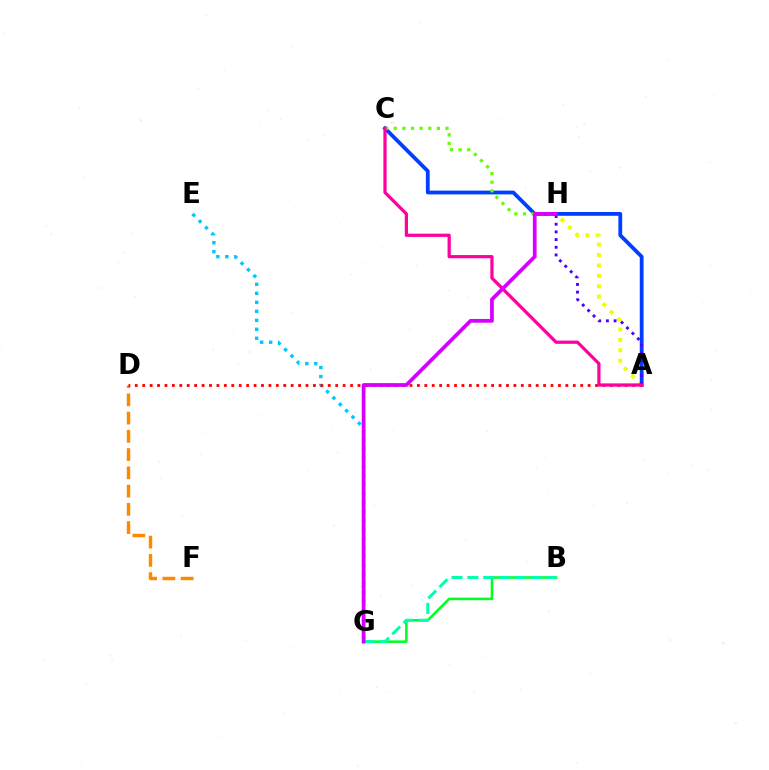{('A', 'H'): [{'color': '#eeff00', 'line_style': 'dotted', 'thickness': 2.83}, {'color': '#4f00ff', 'line_style': 'dotted', 'thickness': 2.09}], ('E', 'G'): [{'color': '#00c7ff', 'line_style': 'dotted', 'thickness': 2.44}], ('D', 'F'): [{'color': '#ff8800', 'line_style': 'dashed', 'thickness': 2.48}], ('B', 'G'): [{'color': '#00ff27', 'line_style': 'solid', 'thickness': 1.85}, {'color': '#00ffaf', 'line_style': 'dashed', 'thickness': 2.16}], ('A', 'C'): [{'color': '#003fff', 'line_style': 'solid', 'thickness': 2.73}, {'color': '#ff00a0', 'line_style': 'solid', 'thickness': 2.32}], ('A', 'D'): [{'color': '#ff0000', 'line_style': 'dotted', 'thickness': 2.02}], ('C', 'H'): [{'color': '#66ff00', 'line_style': 'dotted', 'thickness': 2.34}], ('G', 'H'): [{'color': '#d600ff', 'line_style': 'solid', 'thickness': 2.7}]}